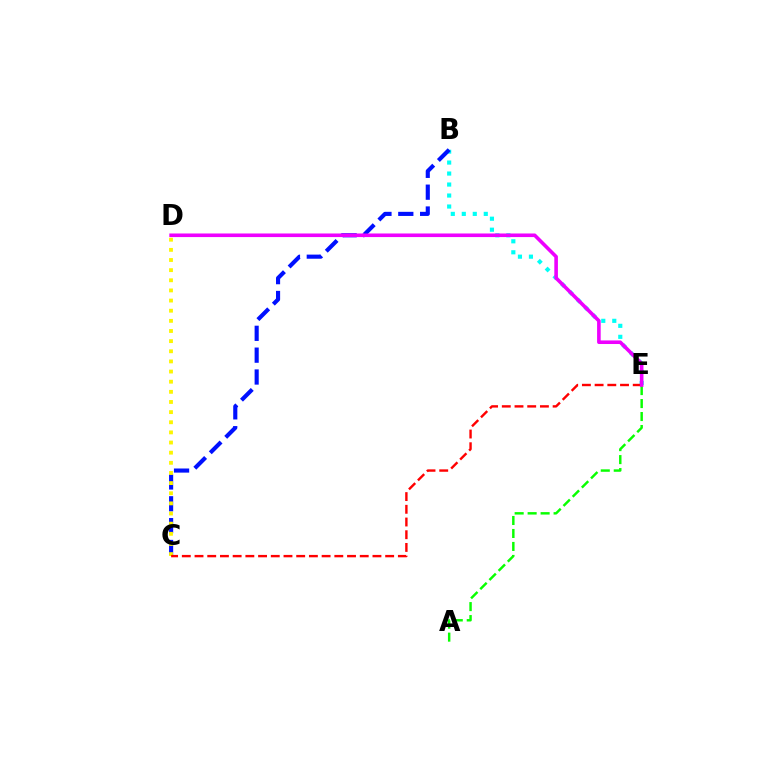{('B', 'E'): [{'color': '#00fff6', 'line_style': 'dotted', 'thickness': 2.99}], ('B', 'C'): [{'color': '#0010ff', 'line_style': 'dashed', 'thickness': 2.97}], ('C', 'D'): [{'color': '#fcf500', 'line_style': 'dotted', 'thickness': 2.76}], ('A', 'E'): [{'color': '#08ff00', 'line_style': 'dashed', 'thickness': 1.76}], ('C', 'E'): [{'color': '#ff0000', 'line_style': 'dashed', 'thickness': 1.73}], ('D', 'E'): [{'color': '#ee00ff', 'line_style': 'solid', 'thickness': 2.59}]}